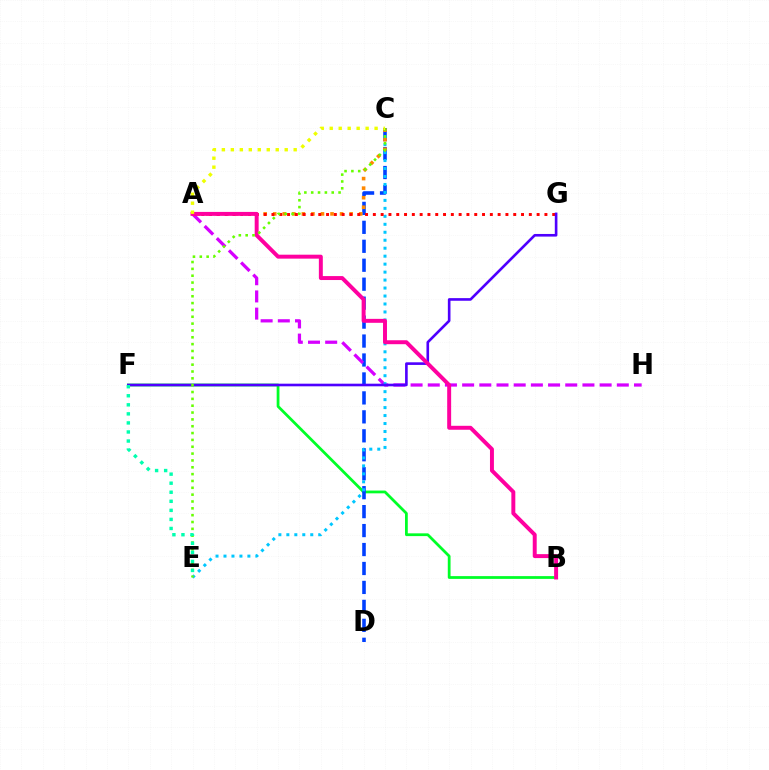{('B', 'F'): [{'color': '#00ff27', 'line_style': 'solid', 'thickness': 1.99}], ('C', 'D'): [{'color': '#003fff', 'line_style': 'dashed', 'thickness': 2.57}], ('A', 'H'): [{'color': '#d600ff', 'line_style': 'dashed', 'thickness': 2.33}], ('C', 'E'): [{'color': '#00c7ff', 'line_style': 'dotted', 'thickness': 2.17}, {'color': '#66ff00', 'line_style': 'dotted', 'thickness': 1.86}], ('A', 'C'): [{'color': '#ff8800', 'line_style': 'dotted', 'thickness': 2.6}, {'color': '#eeff00', 'line_style': 'dotted', 'thickness': 2.44}], ('A', 'G'): [{'color': '#ff0000', 'line_style': 'dotted', 'thickness': 2.12}], ('F', 'G'): [{'color': '#4f00ff', 'line_style': 'solid', 'thickness': 1.89}], ('A', 'B'): [{'color': '#ff00a0', 'line_style': 'solid', 'thickness': 2.84}], ('E', 'F'): [{'color': '#00ffaf', 'line_style': 'dotted', 'thickness': 2.46}]}